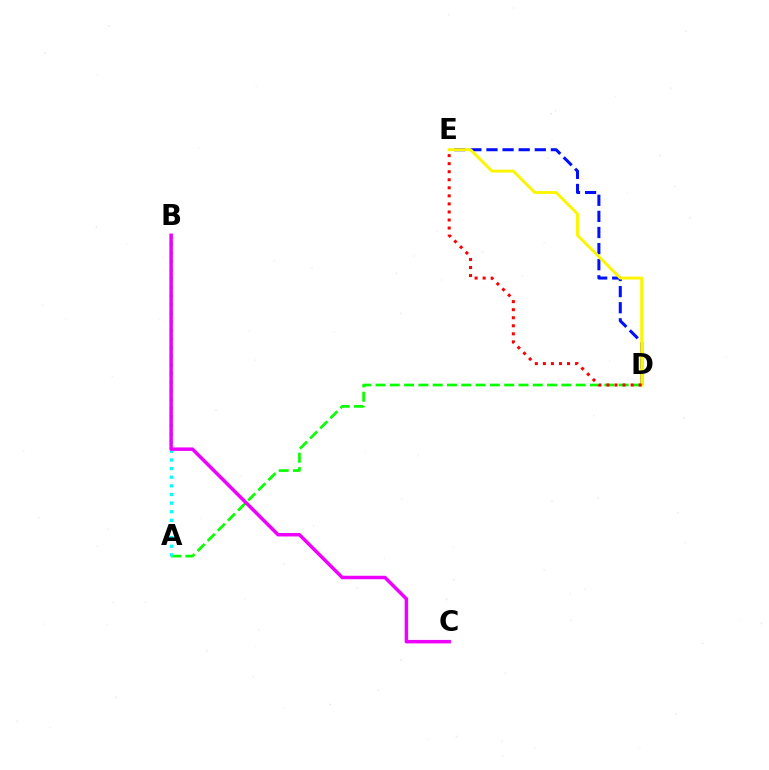{('A', 'D'): [{'color': '#08ff00', 'line_style': 'dashed', 'thickness': 1.94}], ('A', 'B'): [{'color': '#00fff6', 'line_style': 'dotted', 'thickness': 2.34}], ('D', 'E'): [{'color': '#0010ff', 'line_style': 'dashed', 'thickness': 2.19}, {'color': '#fcf500', 'line_style': 'solid', 'thickness': 2.09}, {'color': '#ff0000', 'line_style': 'dotted', 'thickness': 2.19}], ('B', 'C'): [{'color': '#ee00ff', 'line_style': 'solid', 'thickness': 2.51}]}